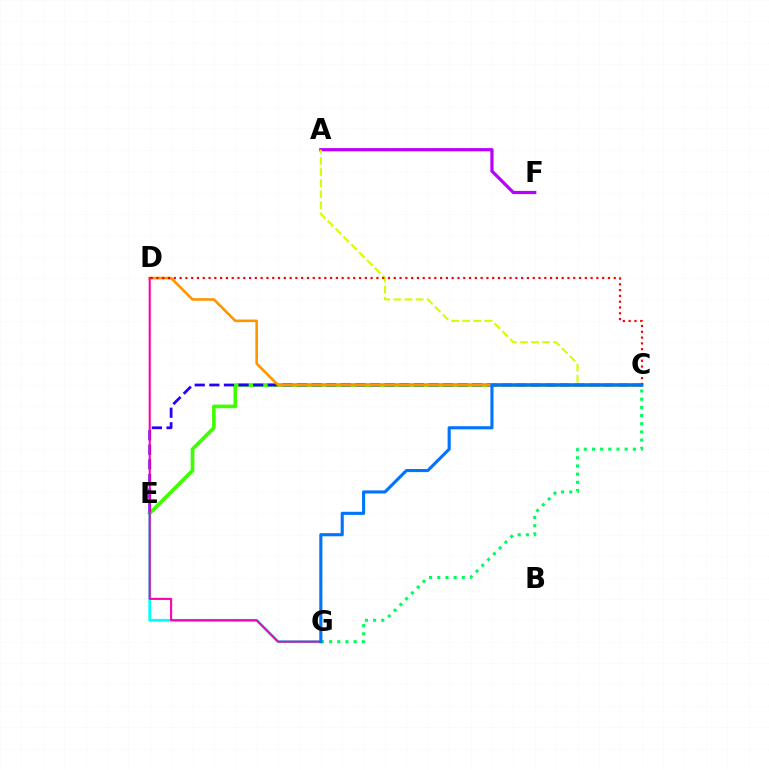{('C', 'E'): [{'color': '#3dff00', 'line_style': 'solid', 'thickness': 2.62}, {'color': '#2500ff', 'line_style': 'dashed', 'thickness': 1.98}], ('A', 'F'): [{'color': '#b900ff', 'line_style': 'solid', 'thickness': 2.33}], ('C', 'D'): [{'color': '#ff9400', 'line_style': 'solid', 'thickness': 1.87}, {'color': '#ff0000', 'line_style': 'dotted', 'thickness': 1.57}], ('E', 'G'): [{'color': '#00fff6', 'line_style': 'solid', 'thickness': 1.99}], ('A', 'C'): [{'color': '#d1ff00', 'line_style': 'dashed', 'thickness': 1.51}], ('D', 'G'): [{'color': '#ff00ac', 'line_style': 'solid', 'thickness': 1.51}], ('C', 'G'): [{'color': '#00ff5c', 'line_style': 'dotted', 'thickness': 2.22}, {'color': '#0074ff', 'line_style': 'solid', 'thickness': 2.24}]}